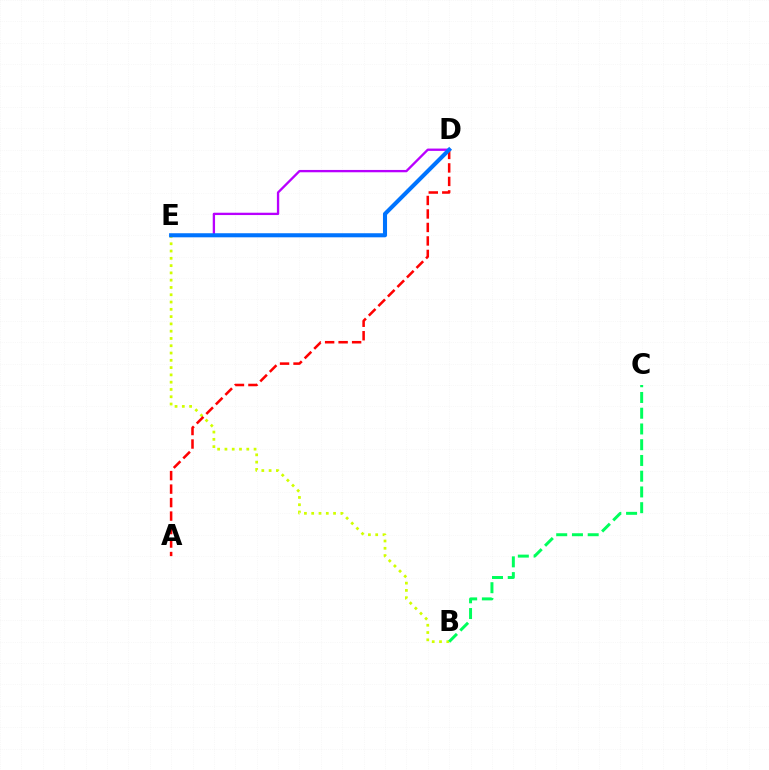{('B', 'E'): [{'color': '#d1ff00', 'line_style': 'dotted', 'thickness': 1.98}], ('B', 'C'): [{'color': '#00ff5c', 'line_style': 'dashed', 'thickness': 2.14}], ('A', 'D'): [{'color': '#ff0000', 'line_style': 'dashed', 'thickness': 1.83}], ('D', 'E'): [{'color': '#b900ff', 'line_style': 'solid', 'thickness': 1.67}, {'color': '#0074ff', 'line_style': 'solid', 'thickness': 2.94}]}